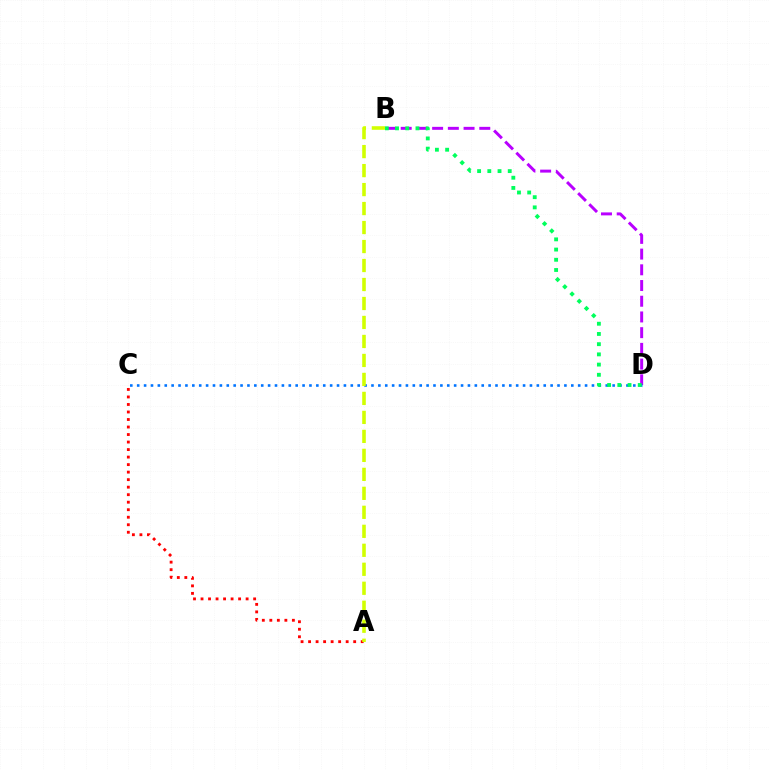{('A', 'C'): [{'color': '#ff0000', 'line_style': 'dotted', 'thickness': 2.04}], ('B', 'D'): [{'color': '#b900ff', 'line_style': 'dashed', 'thickness': 2.13}, {'color': '#00ff5c', 'line_style': 'dotted', 'thickness': 2.77}], ('C', 'D'): [{'color': '#0074ff', 'line_style': 'dotted', 'thickness': 1.87}], ('A', 'B'): [{'color': '#d1ff00', 'line_style': 'dashed', 'thickness': 2.58}]}